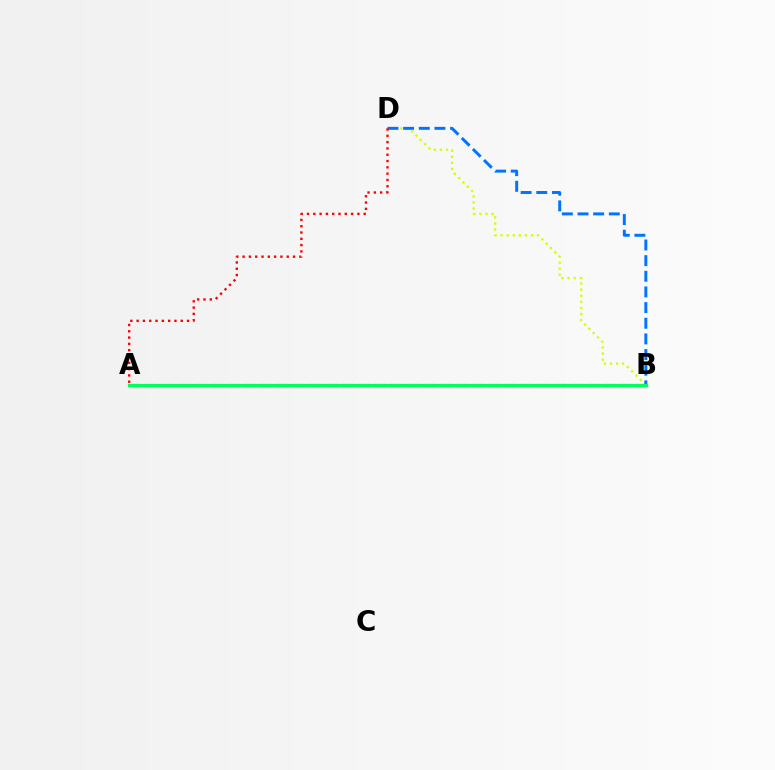{('B', 'D'): [{'color': '#d1ff00', 'line_style': 'dotted', 'thickness': 1.65}, {'color': '#0074ff', 'line_style': 'dashed', 'thickness': 2.13}], ('A', 'B'): [{'color': '#b900ff', 'line_style': 'dashed', 'thickness': 2.22}, {'color': '#00ff5c', 'line_style': 'solid', 'thickness': 2.29}], ('A', 'D'): [{'color': '#ff0000', 'line_style': 'dotted', 'thickness': 1.71}]}